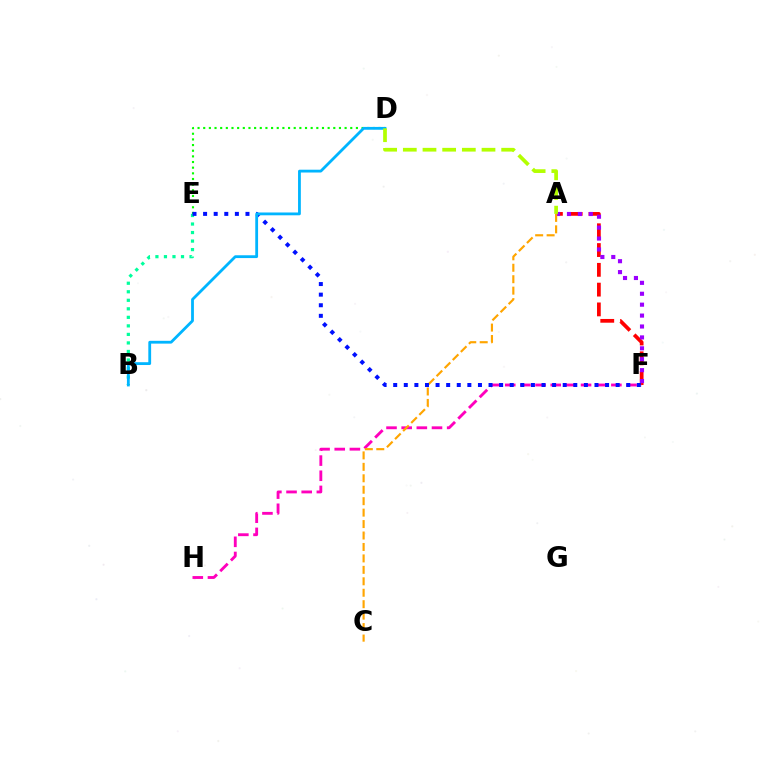{('A', 'F'): [{'color': '#ff0000', 'line_style': 'dashed', 'thickness': 2.69}, {'color': '#9b00ff', 'line_style': 'dotted', 'thickness': 2.97}], ('F', 'H'): [{'color': '#ff00bd', 'line_style': 'dashed', 'thickness': 2.06}], ('D', 'E'): [{'color': '#08ff00', 'line_style': 'dotted', 'thickness': 1.54}], ('A', 'C'): [{'color': '#ffa500', 'line_style': 'dashed', 'thickness': 1.55}], ('B', 'E'): [{'color': '#00ff9d', 'line_style': 'dotted', 'thickness': 2.32}], ('E', 'F'): [{'color': '#0010ff', 'line_style': 'dotted', 'thickness': 2.88}], ('B', 'D'): [{'color': '#00b5ff', 'line_style': 'solid', 'thickness': 2.02}], ('A', 'D'): [{'color': '#b3ff00', 'line_style': 'dashed', 'thickness': 2.67}]}